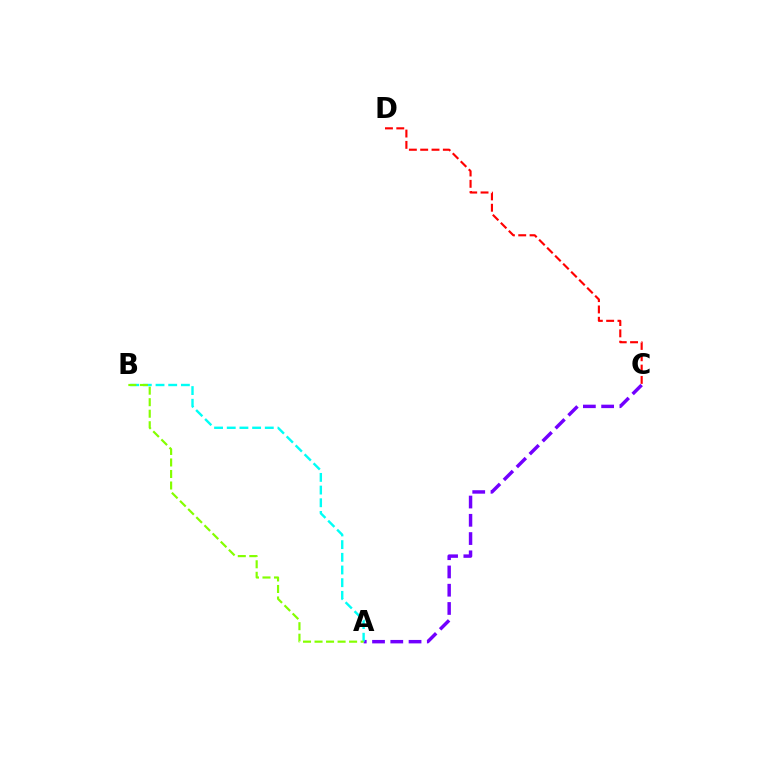{('A', 'C'): [{'color': '#7200ff', 'line_style': 'dashed', 'thickness': 2.48}], ('A', 'B'): [{'color': '#00fff6', 'line_style': 'dashed', 'thickness': 1.72}, {'color': '#84ff00', 'line_style': 'dashed', 'thickness': 1.57}], ('C', 'D'): [{'color': '#ff0000', 'line_style': 'dashed', 'thickness': 1.54}]}